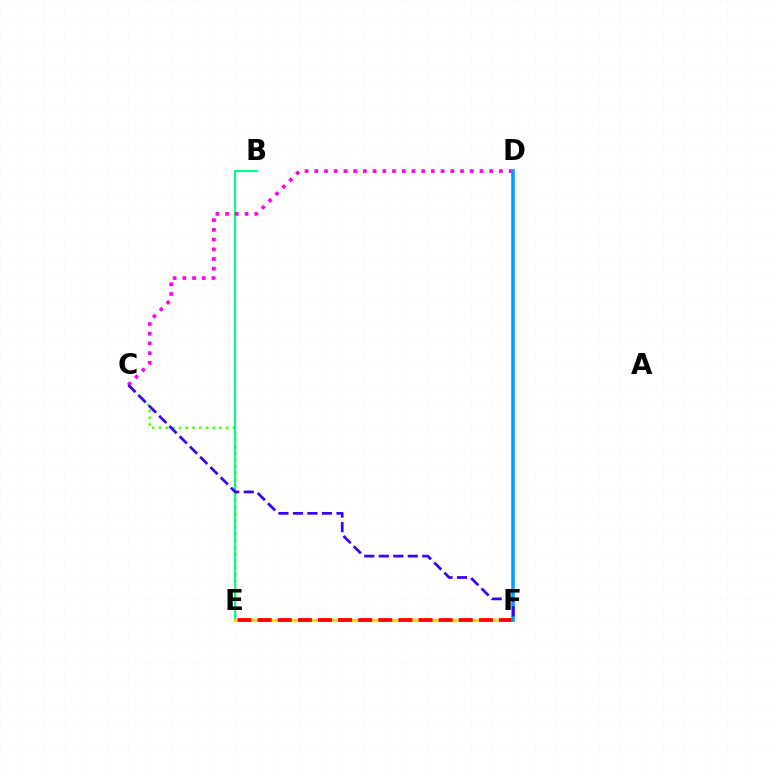{('C', 'E'): [{'color': '#4fff00', 'line_style': 'dotted', 'thickness': 1.83}], ('B', 'E'): [{'color': '#00ff86', 'line_style': 'solid', 'thickness': 1.55}], ('E', 'F'): [{'color': '#ffd500', 'line_style': 'solid', 'thickness': 1.97}, {'color': '#ff0000', 'line_style': 'dashed', 'thickness': 2.73}], ('C', 'D'): [{'color': '#ff00ed', 'line_style': 'dotted', 'thickness': 2.64}], ('D', 'F'): [{'color': '#009eff', 'line_style': 'solid', 'thickness': 2.55}], ('C', 'F'): [{'color': '#3700ff', 'line_style': 'dashed', 'thickness': 1.97}]}